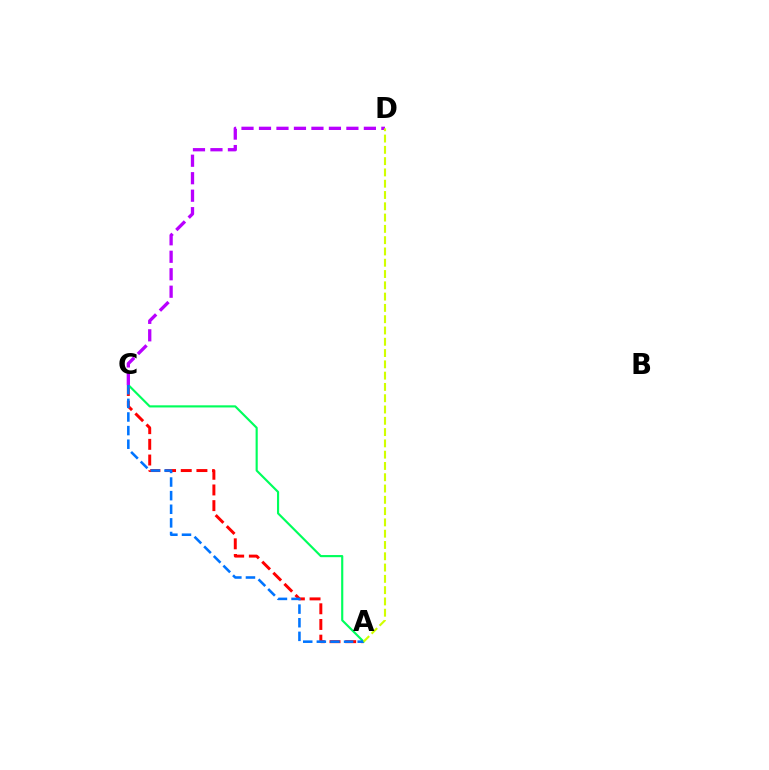{('A', 'C'): [{'color': '#ff0000', 'line_style': 'dashed', 'thickness': 2.13}, {'color': '#00ff5c', 'line_style': 'solid', 'thickness': 1.54}, {'color': '#0074ff', 'line_style': 'dashed', 'thickness': 1.85}], ('C', 'D'): [{'color': '#b900ff', 'line_style': 'dashed', 'thickness': 2.37}], ('A', 'D'): [{'color': '#d1ff00', 'line_style': 'dashed', 'thickness': 1.53}]}